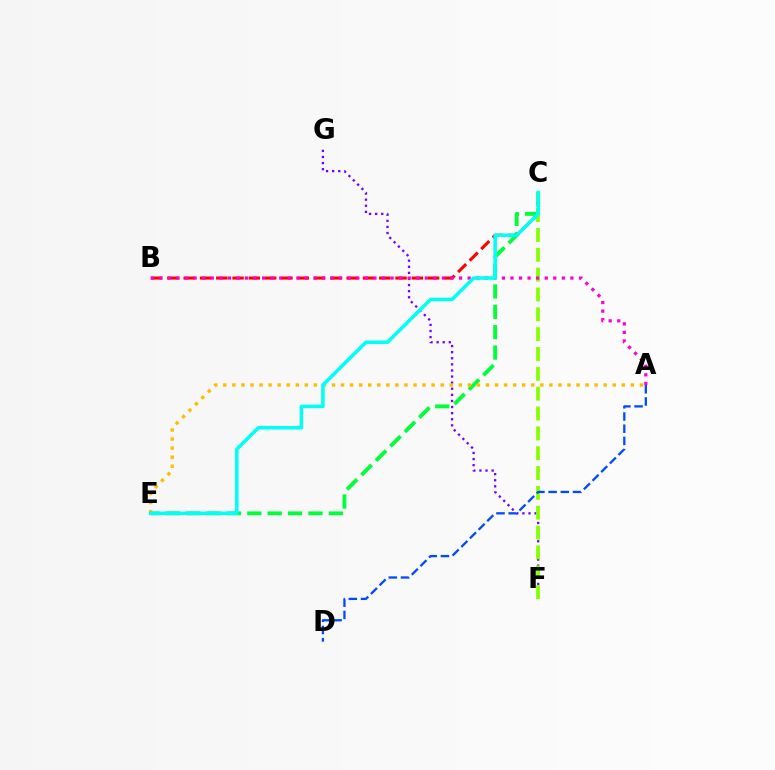{('C', 'E'): [{'color': '#00ff39', 'line_style': 'dashed', 'thickness': 2.77}, {'color': '#00fff6', 'line_style': 'solid', 'thickness': 2.55}], ('B', 'C'): [{'color': '#ff0000', 'line_style': 'dashed', 'thickness': 2.21}], ('F', 'G'): [{'color': '#7200ff', 'line_style': 'dotted', 'thickness': 1.66}], ('A', 'E'): [{'color': '#ffbd00', 'line_style': 'dotted', 'thickness': 2.46}], ('C', 'F'): [{'color': '#84ff00', 'line_style': 'dashed', 'thickness': 2.7}], ('A', 'B'): [{'color': '#ff00cf', 'line_style': 'dotted', 'thickness': 2.33}], ('A', 'D'): [{'color': '#004bff', 'line_style': 'dashed', 'thickness': 1.66}]}